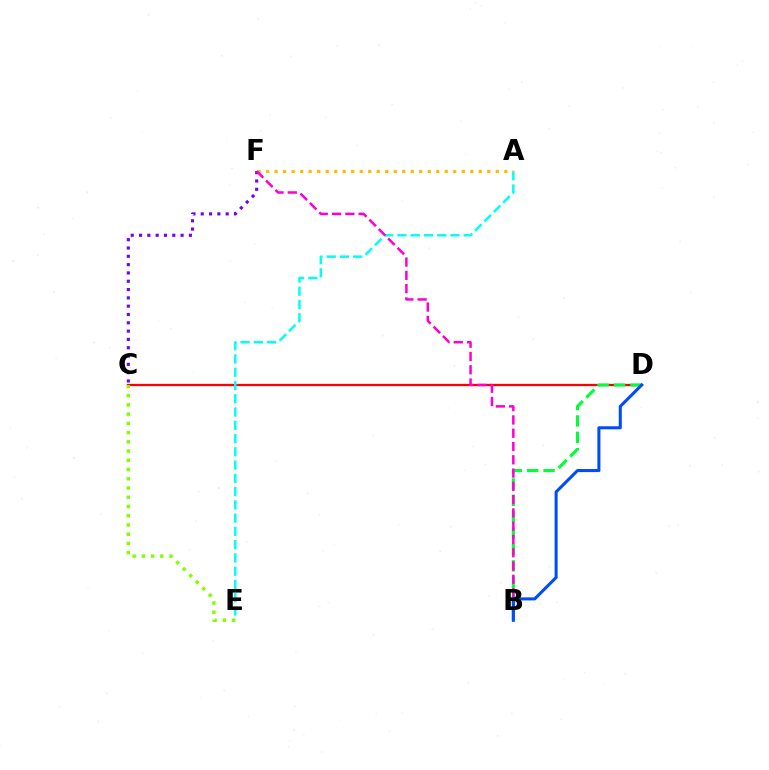{('C', 'D'): [{'color': '#ff0000', 'line_style': 'solid', 'thickness': 1.63}], ('C', 'F'): [{'color': '#7200ff', 'line_style': 'dotted', 'thickness': 2.26}], ('B', 'D'): [{'color': '#00ff39', 'line_style': 'dashed', 'thickness': 2.22}, {'color': '#004bff', 'line_style': 'solid', 'thickness': 2.2}], ('A', 'E'): [{'color': '#00fff6', 'line_style': 'dashed', 'thickness': 1.8}], ('C', 'E'): [{'color': '#84ff00', 'line_style': 'dotted', 'thickness': 2.51}], ('A', 'F'): [{'color': '#ffbd00', 'line_style': 'dotted', 'thickness': 2.31}], ('B', 'F'): [{'color': '#ff00cf', 'line_style': 'dashed', 'thickness': 1.8}]}